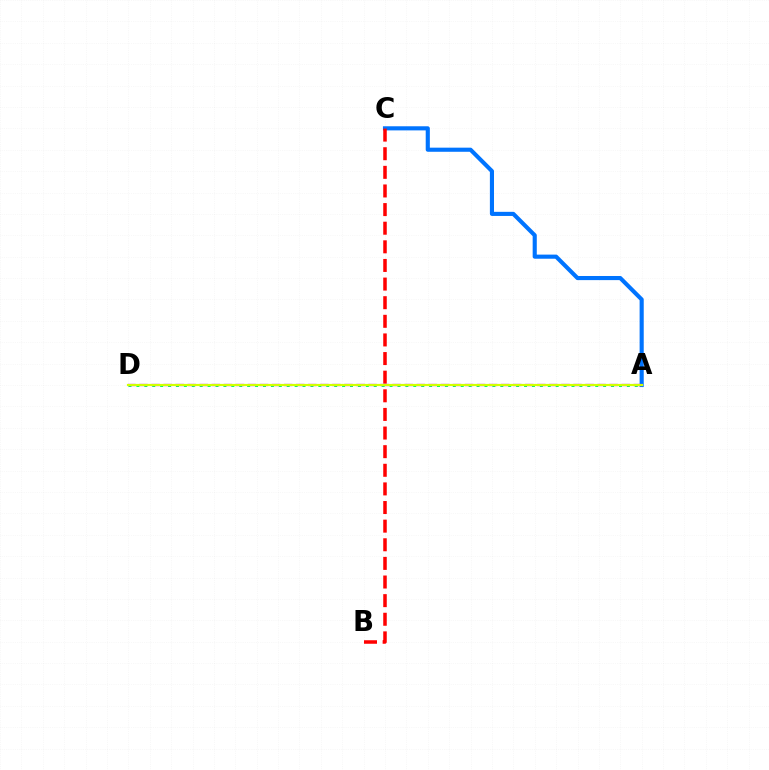{('A', 'C'): [{'color': '#0074ff', 'line_style': 'solid', 'thickness': 2.96}], ('B', 'C'): [{'color': '#ff0000', 'line_style': 'dashed', 'thickness': 2.53}], ('A', 'D'): [{'color': '#00ff5c', 'line_style': 'dotted', 'thickness': 2.15}, {'color': '#b900ff', 'line_style': 'dashed', 'thickness': 1.64}, {'color': '#d1ff00', 'line_style': 'solid', 'thickness': 1.57}]}